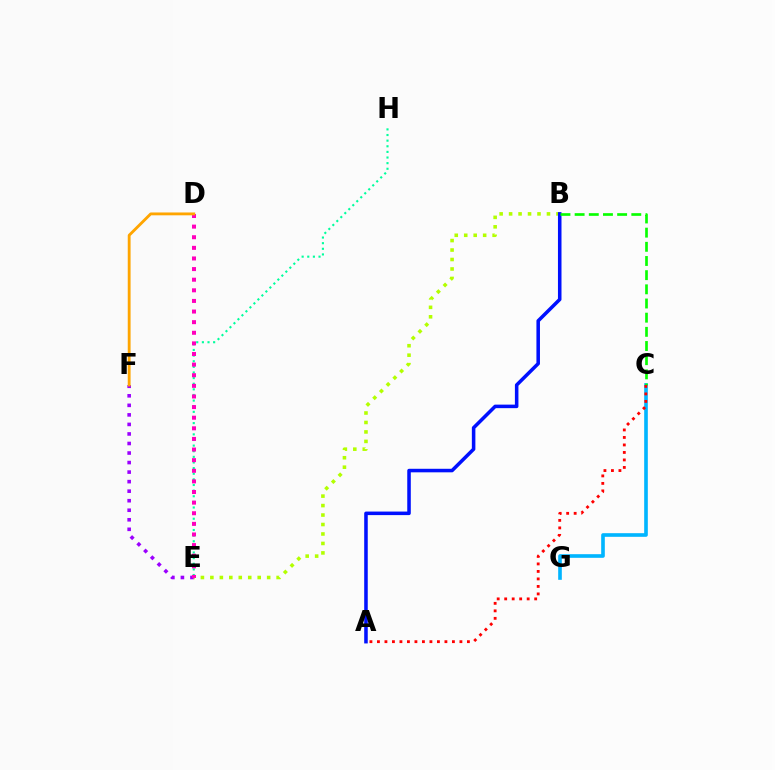{('B', 'E'): [{'color': '#b3ff00', 'line_style': 'dotted', 'thickness': 2.57}], ('E', 'F'): [{'color': '#9b00ff', 'line_style': 'dotted', 'thickness': 2.59}], ('E', 'H'): [{'color': '#00ff9d', 'line_style': 'dotted', 'thickness': 1.53}], ('D', 'E'): [{'color': '#ff00bd', 'line_style': 'dotted', 'thickness': 2.88}], ('D', 'F'): [{'color': '#ffa500', 'line_style': 'solid', 'thickness': 2.04}], ('C', 'G'): [{'color': '#00b5ff', 'line_style': 'solid', 'thickness': 2.61}], ('A', 'B'): [{'color': '#0010ff', 'line_style': 'solid', 'thickness': 2.55}], ('B', 'C'): [{'color': '#08ff00', 'line_style': 'dashed', 'thickness': 1.93}], ('A', 'C'): [{'color': '#ff0000', 'line_style': 'dotted', 'thickness': 2.04}]}